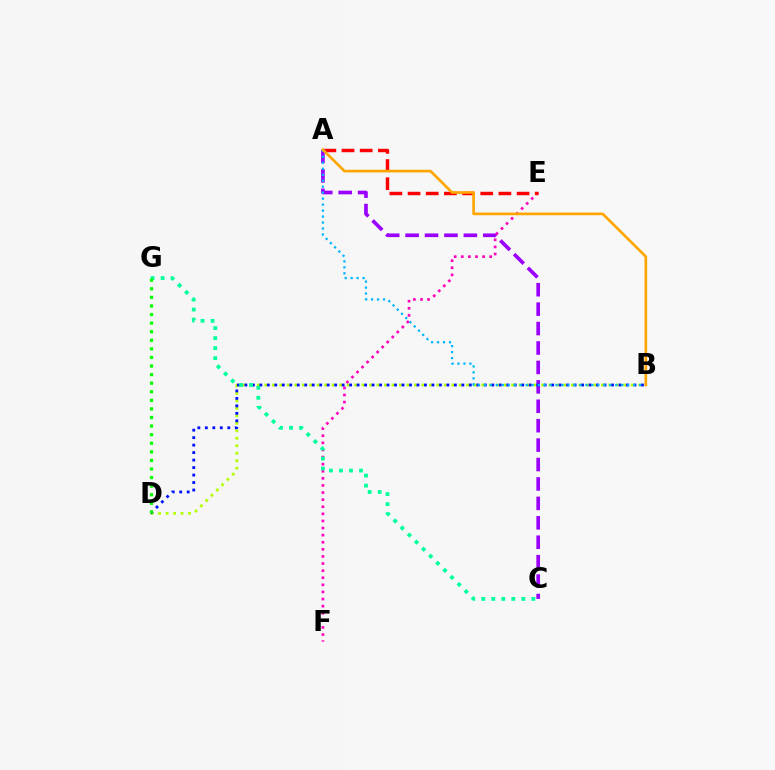{('A', 'C'): [{'color': '#9b00ff', 'line_style': 'dashed', 'thickness': 2.64}], ('B', 'D'): [{'color': '#b3ff00', 'line_style': 'dotted', 'thickness': 2.03}, {'color': '#0010ff', 'line_style': 'dotted', 'thickness': 2.03}], ('E', 'F'): [{'color': '#ff00bd', 'line_style': 'dotted', 'thickness': 1.93}], ('A', 'E'): [{'color': '#ff0000', 'line_style': 'dashed', 'thickness': 2.47}], ('A', 'B'): [{'color': '#00b5ff', 'line_style': 'dotted', 'thickness': 1.62}, {'color': '#ffa500', 'line_style': 'solid', 'thickness': 1.92}], ('C', 'G'): [{'color': '#00ff9d', 'line_style': 'dotted', 'thickness': 2.72}], ('D', 'G'): [{'color': '#08ff00', 'line_style': 'dotted', 'thickness': 2.33}]}